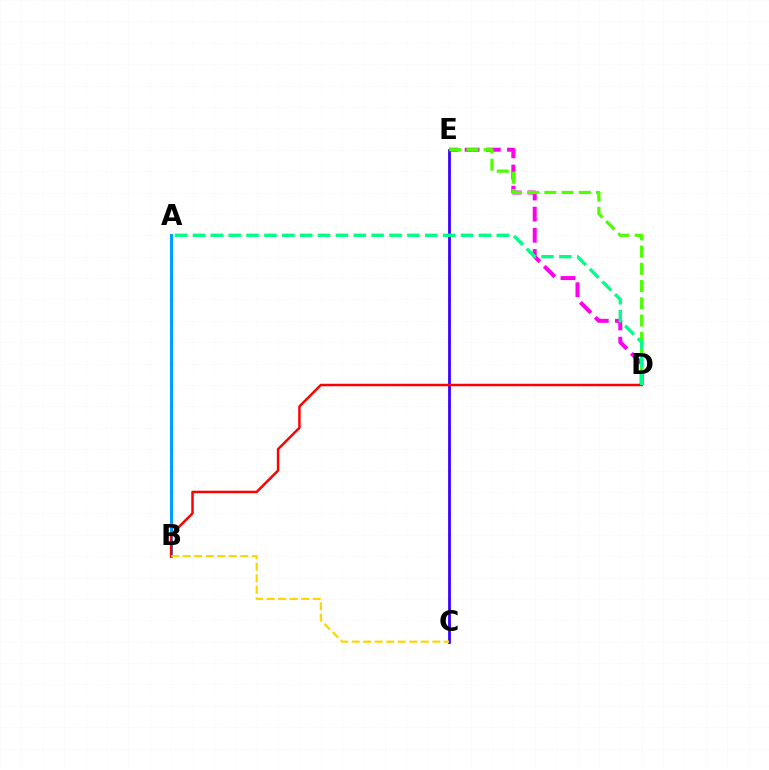{('A', 'B'): [{'color': '#009eff', 'line_style': 'solid', 'thickness': 2.17}], ('D', 'E'): [{'color': '#ff00ed', 'line_style': 'dashed', 'thickness': 2.88}, {'color': '#4fff00', 'line_style': 'dashed', 'thickness': 2.34}], ('C', 'E'): [{'color': '#3700ff', 'line_style': 'solid', 'thickness': 2.0}], ('B', 'D'): [{'color': '#ff0000', 'line_style': 'solid', 'thickness': 1.79}], ('B', 'C'): [{'color': '#ffd500', 'line_style': 'dashed', 'thickness': 1.57}], ('A', 'D'): [{'color': '#00ff86', 'line_style': 'dashed', 'thickness': 2.43}]}